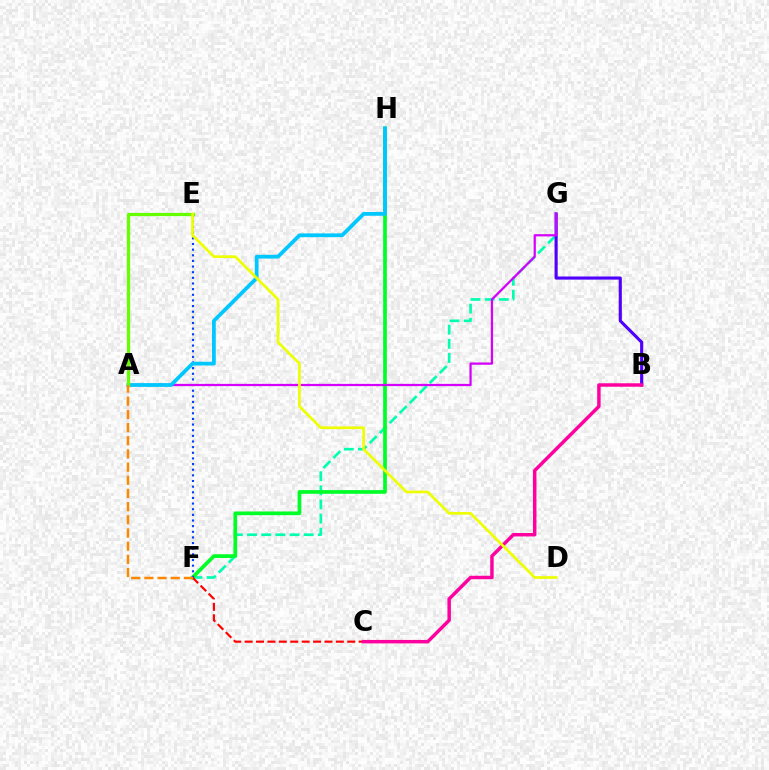{('F', 'G'): [{'color': '#00ffaf', 'line_style': 'dashed', 'thickness': 1.92}], ('B', 'G'): [{'color': '#4f00ff', 'line_style': 'solid', 'thickness': 2.25}], ('F', 'H'): [{'color': '#00ff27', 'line_style': 'solid', 'thickness': 2.67}], ('E', 'F'): [{'color': '#003fff', 'line_style': 'dotted', 'thickness': 1.53}], ('A', 'G'): [{'color': '#d600ff', 'line_style': 'solid', 'thickness': 1.62}], ('A', 'H'): [{'color': '#00c7ff', 'line_style': 'solid', 'thickness': 2.72}], ('C', 'F'): [{'color': '#ff0000', 'line_style': 'dashed', 'thickness': 1.55}], ('A', 'E'): [{'color': '#66ff00', 'line_style': 'solid', 'thickness': 2.33}], ('B', 'C'): [{'color': '#ff00a0', 'line_style': 'solid', 'thickness': 2.48}], ('A', 'F'): [{'color': '#ff8800', 'line_style': 'dashed', 'thickness': 1.79}], ('D', 'E'): [{'color': '#eeff00', 'line_style': 'solid', 'thickness': 1.94}]}